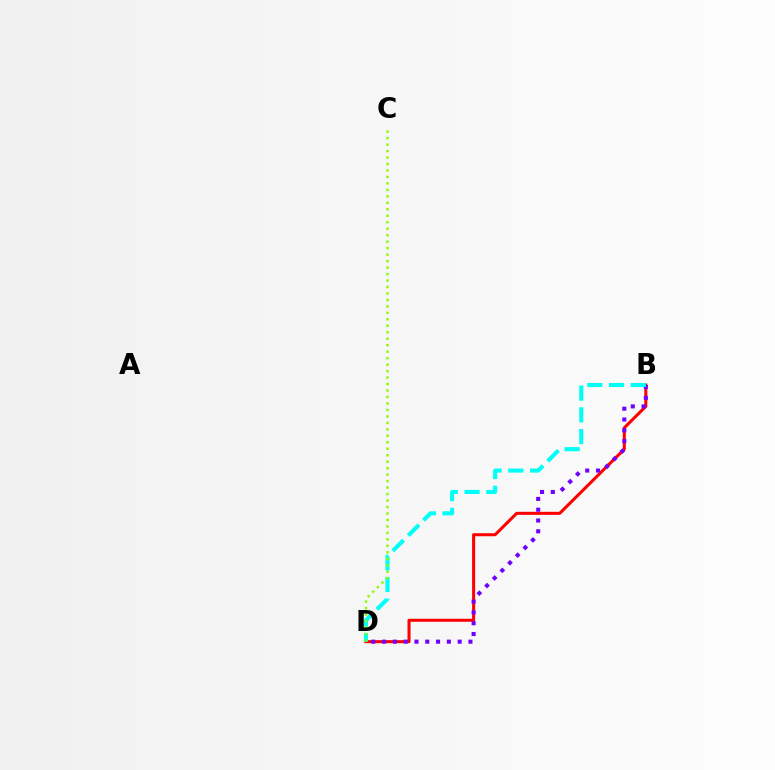{('B', 'D'): [{'color': '#ff0000', 'line_style': 'solid', 'thickness': 2.19}, {'color': '#7200ff', 'line_style': 'dotted', 'thickness': 2.93}, {'color': '#00fff6', 'line_style': 'dashed', 'thickness': 2.95}], ('C', 'D'): [{'color': '#84ff00', 'line_style': 'dotted', 'thickness': 1.76}]}